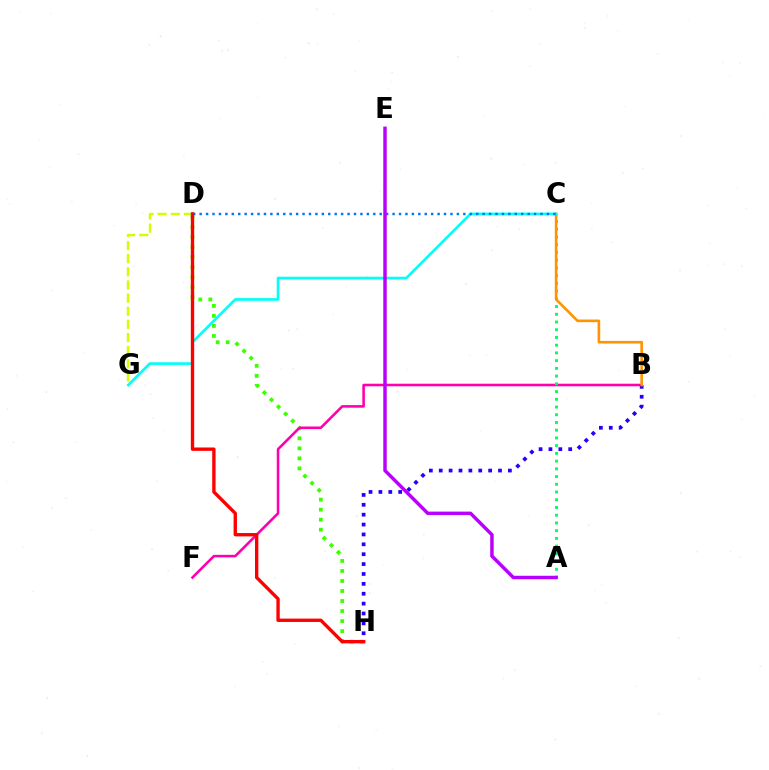{('D', 'H'): [{'color': '#3dff00', 'line_style': 'dotted', 'thickness': 2.72}, {'color': '#ff0000', 'line_style': 'solid', 'thickness': 2.42}], ('B', 'F'): [{'color': '#ff00ac', 'line_style': 'solid', 'thickness': 1.86}], ('A', 'C'): [{'color': '#00ff5c', 'line_style': 'dotted', 'thickness': 2.1}], ('B', 'H'): [{'color': '#2500ff', 'line_style': 'dotted', 'thickness': 2.68}], ('B', 'C'): [{'color': '#ff9400', 'line_style': 'solid', 'thickness': 1.89}], ('D', 'G'): [{'color': '#d1ff00', 'line_style': 'dashed', 'thickness': 1.78}], ('C', 'G'): [{'color': '#00fff6', 'line_style': 'solid', 'thickness': 1.93}], ('C', 'D'): [{'color': '#0074ff', 'line_style': 'dotted', 'thickness': 1.75}], ('A', 'E'): [{'color': '#b900ff', 'line_style': 'solid', 'thickness': 2.49}]}